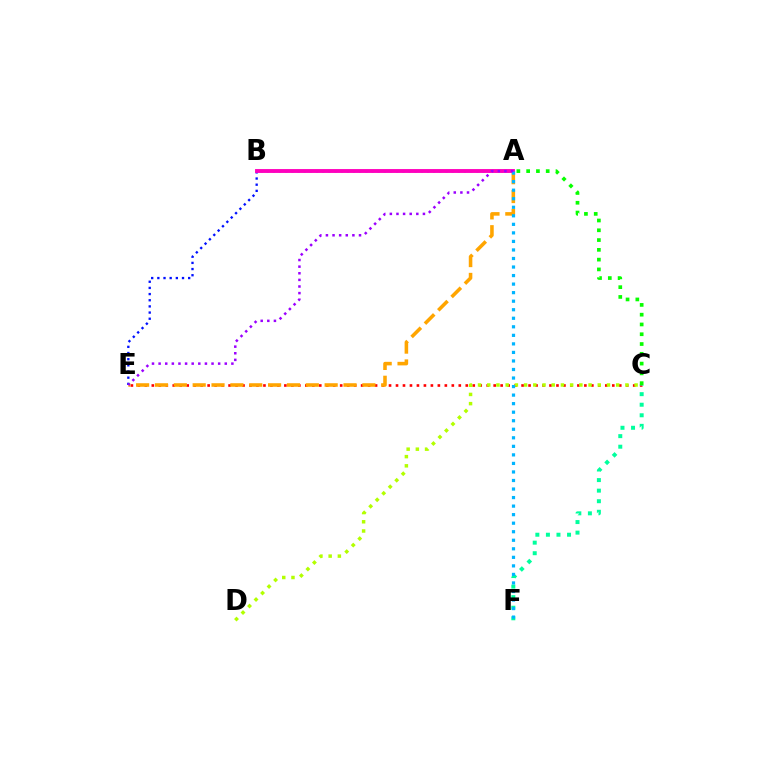{('C', 'E'): [{'color': '#ff0000', 'line_style': 'dotted', 'thickness': 1.9}], ('C', 'D'): [{'color': '#b3ff00', 'line_style': 'dotted', 'thickness': 2.5}], ('A', 'E'): [{'color': '#ffa500', 'line_style': 'dashed', 'thickness': 2.56}, {'color': '#0010ff', 'line_style': 'dotted', 'thickness': 1.67}, {'color': '#9b00ff', 'line_style': 'dotted', 'thickness': 1.8}], ('C', 'F'): [{'color': '#00ff9d', 'line_style': 'dotted', 'thickness': 2.87}], ('A', 'B'): [{'color': '#ff00bd', 'line_style': 'solid', 'thickness': 2.79}], ('A', 'C'): [{'color': '#08ff00', 'line_style': 'dotted', 'thickness': 2.66}], ('A', 'F'): [{'color': '#00b5ff', 'line_style': 'dotted', 'thickness': 2.32}]}